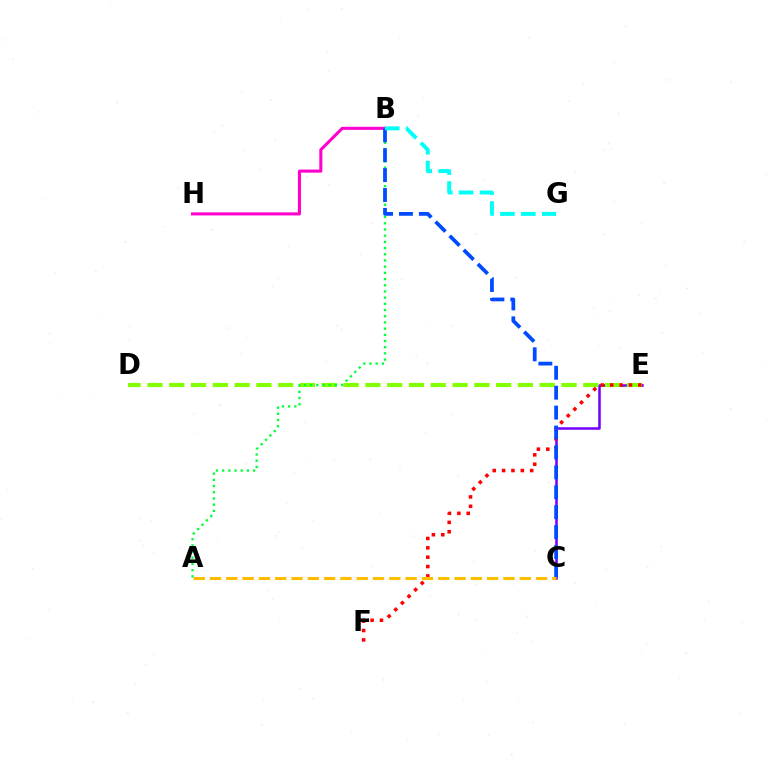{('C', 'E'): [{'color': '#7200ff', 'line_style': 'solid', 'thickness': 1.82}], ('D', 'E'): [{'color': '#84ff00', 'line_style': 'dashed', 'thickness': 2.96}], ('E', 'F'): [{'color': '#ff0000', 'line_style': 'dotted', 'thickness': 2.55}], ('B', 'H'): [{'color': '#ff00cf', 'line_style': 'solid', 'thickness': 2.2}], ('A', 'B'): [{'color': '#00ff39', 'line_style': 'dotted', 'thickness': 1.68}], ('B', 'C'): [{'color': '#004bff', 'line_style': 'dashed', 'thickness': 2.71}], ('A', 'C'): [{'color': '#ffbd00', 'line_style': 'dashed', 'thickness': 2.21}], ('B', 'G'): [{'color': '#00fff6', 'line_style': 'dashed', 'thickness': 2.84}]}